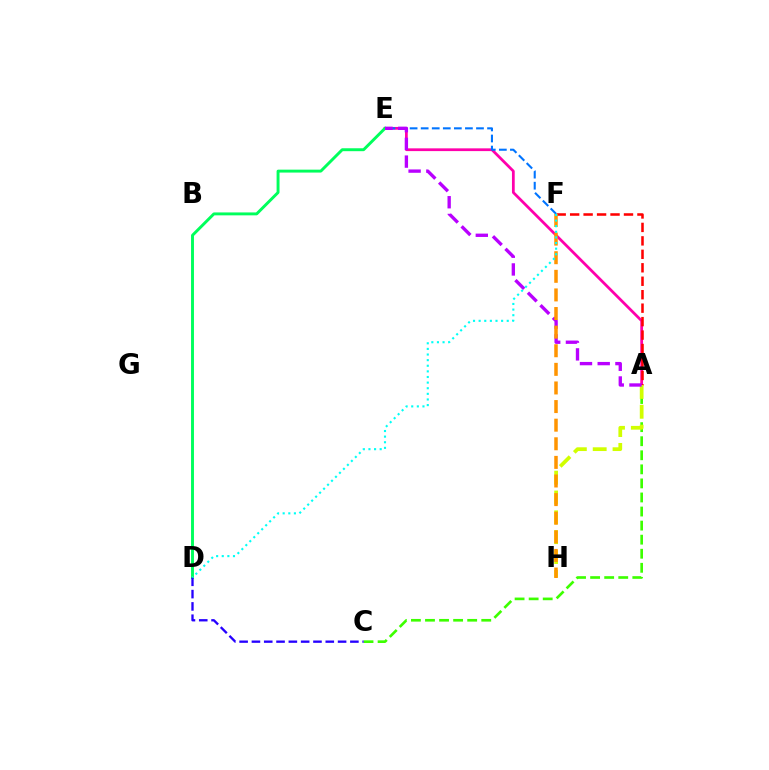{('A', 'C'): [{'color': '#3dff00', 'line_style': 'dashed', 'thickness': 1.91}], ('A', 'E'): [{'color': '#ff00ac', 'line_style': 'solid', 'thickness': 1.98}, {'color': '#b900ff', 'line_style': 'dashed', 'thickness': 2.41}], ('D', 'E'): [{'color': '#00ff5c', 'line_style': 'solid', 'thickness': 2.1}], ('A', 'F'): [{'color': '#ff0000', 'line_style': 'dashed', 'thickness': 1.83}], ('A', 'H'): [{'color': '#d1ff00', 'line_style': 'dashed', 'thickness': 2.7}], ('E', 'F'): [{'color': '#0074ff', 'line_style': 'dashed', 'thickness': 1.5}], ('F', 'H'): [{'color': '#ff9400', 'line_style': 'dashed', 'thickness': 2.53}], ('C', 'D'): [{'color': '#2500ff', 'line_style': 'dashed', 'thickness': 1.67}], ('D', 'F'): [{'color': '#00fff6', 'line_style': 'dotted', 'thickness': 1.53}]}